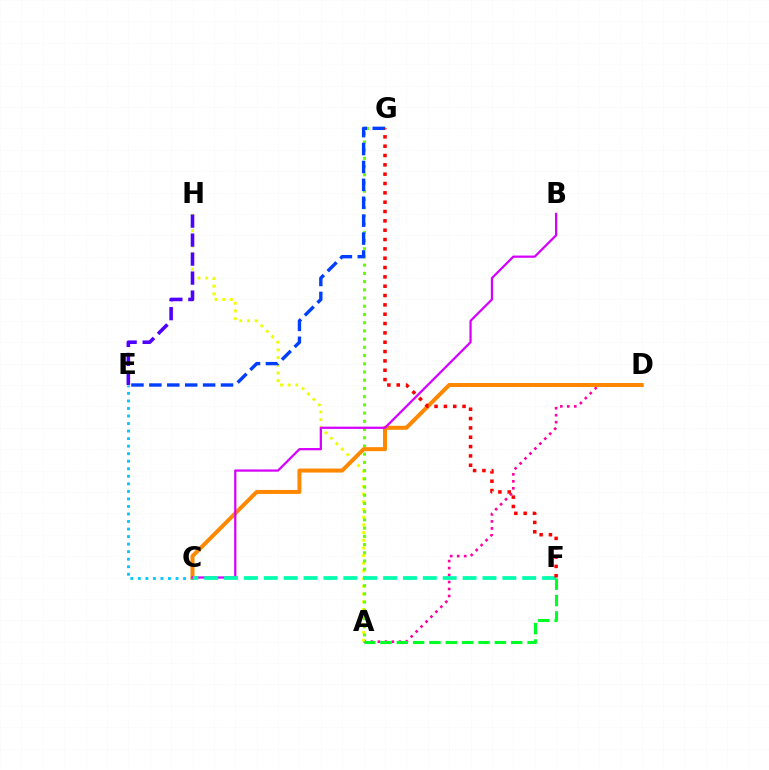{('C', 'E'): [{'color': '#00c7ff', 'line_style': 'dotted', 'thickness': 2.05}], ('A', 'D'): [{'color': '#ff00a0', 'line_style': 'dotted', 'thickness': 1.9}], ('A', 'H'): [{'color': '#eeff00', 'line_style': 'dotted', 'thickness': 2.09}], ('E', 'H'): [{'color': '#4f00ff', 'line_style': 'dashed', 'thickness': 2.58}], ('A', 'G'): [{'color': '#66ff00', 'line_style': 'dotted', 'thickness': 2.23}], ('E', 'G'): [{'color': '#003fff', 'line_style': 'dashed', 'thickness': 2.43}], ('C', 'D'): [{'color': '#ff8800', 'line_style': 'solid', 'thickness': 2.88}], ('B', 'C'): [{'color': '#d600ff', 'line_style': 'solid', 'thickness': 1.62}], ('C', 'F'): [{'color': '#00ffaf', 'line_style': 'dashed', 'thickness': 2.7}], ('A', 'F'): [{'color': '#00ff27', 'line_style': 'dashed', 'thickness': 2.22}], ('F', 'G'): [{'color': '#ff0000', 'line_style': 'dotted', 'thickness': 2.54}]}